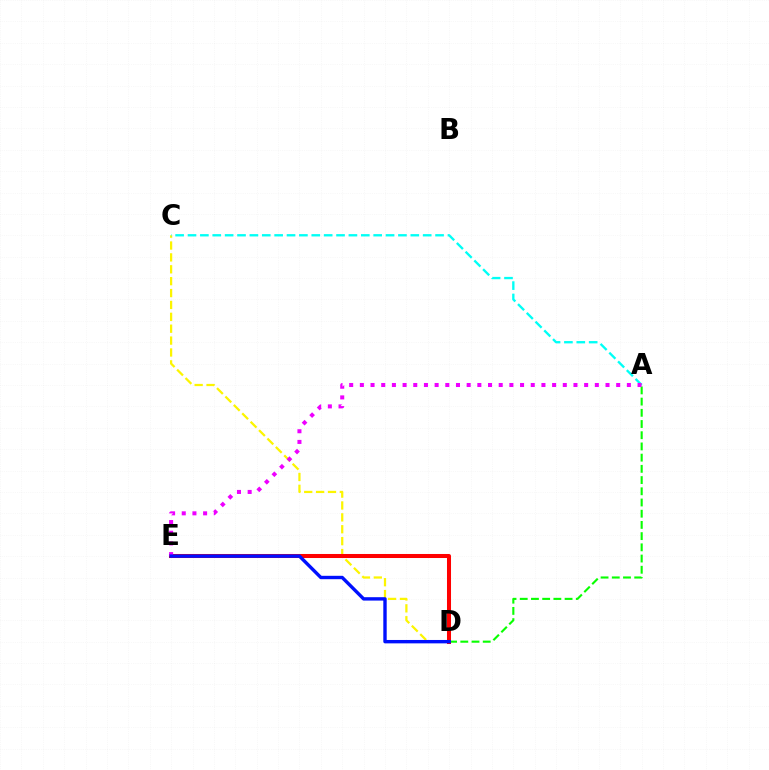{('C', 'D'): [{'color': '#fcf500', 'line_style': 'dashed', 'thickness': 1.61}], ('A', 'C'): [{'color': '#00fff6', 'line_style': 'dashed', 'thickness': 1.68}], ('A', 'D'): [{'color': '#08ff00', 'line_style': 'dashed', 'thickness': 1.52}], ('D', 'E'): [{'color': '#ff0000', 'line_style': 'solid', 'thickness': 2.9}, {'color': '#0010ff', 'line_style': 'solid', 'thickness': 2.44}], ('A', 'E'): [{'color': '#ee00ff', 'line_style': 'dotted', 'thickness': 2.9}]}